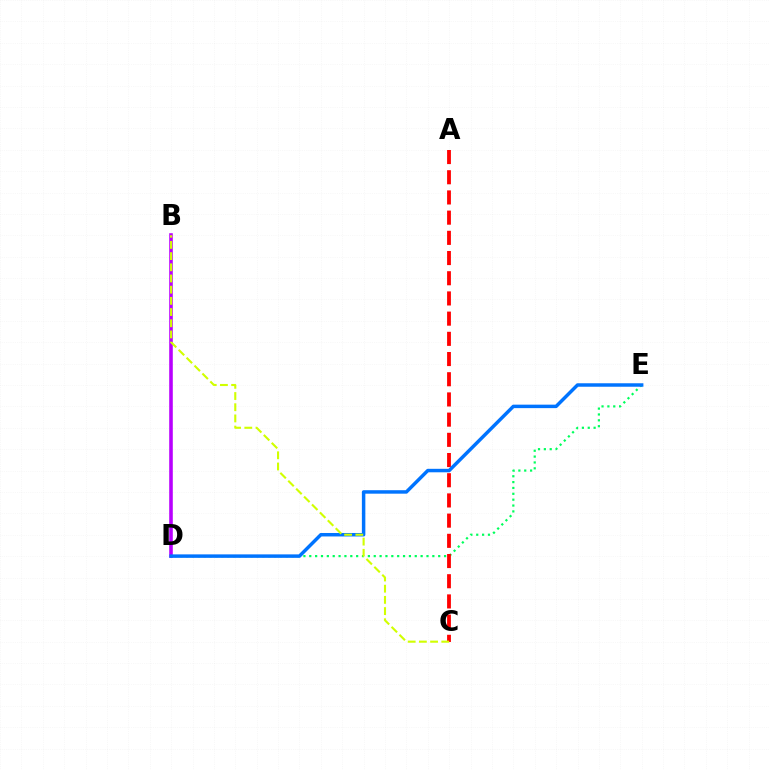{('D', 'E'): [{'color': '#00ff5c', 'line_style': 'dotted', 'thickness': 1.59}, {'color': '#0074ff', 'line_style': 'solid', 'thickness': 2.5}], ('A', 'C'): [{'color': '#ff0000', 'line_style': 'dashed', 'thickness': 2.74}], ('B', 'D'): [{'color': '#b900ff', 'line_style': 'solid', 'thickness': 2.58}], ('B', 'C'): [{'color': '#d1ff00', 'line_style': 'dashed', 'thickness': 1.52}]}